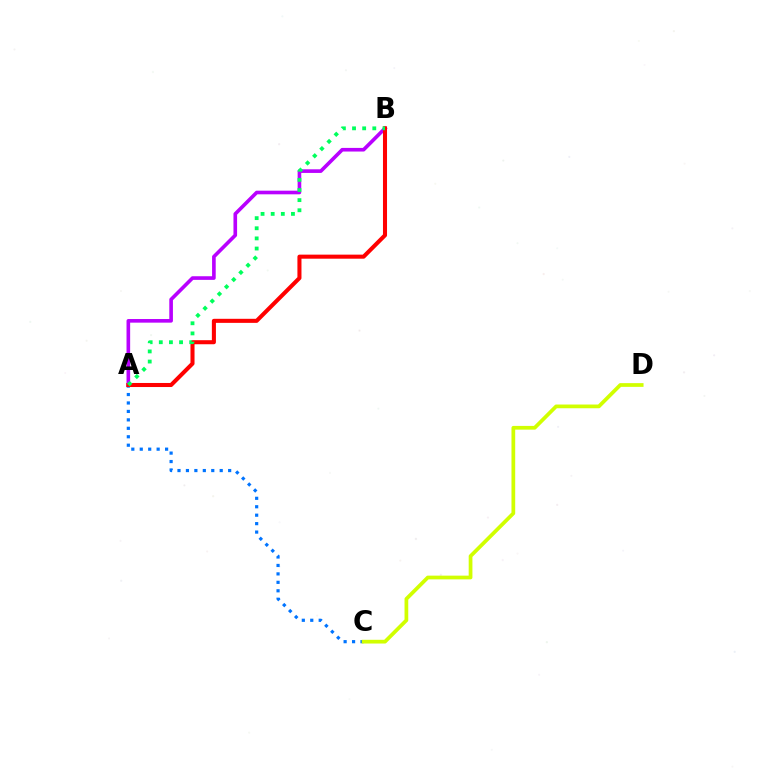{('A', 'C'): [{'color': '#0074ff', 'line_style': 'dotted', 'thickness': 2.29}], ('A', 'B'): [{'color': '#b900ff', 'line_style': 'solid', 'thickness': 2.61}, {'color': '#ff0000', 'line_style': 'solid', 'thickness': 2.92}, {'color': '#00ff5c', 'line_style': 'dotted', 'thickness': 2.75}], ('C', 'D'): [{'color': '#d1ff00', 'line_style': 'solid', 'thickness': 2.69}]}